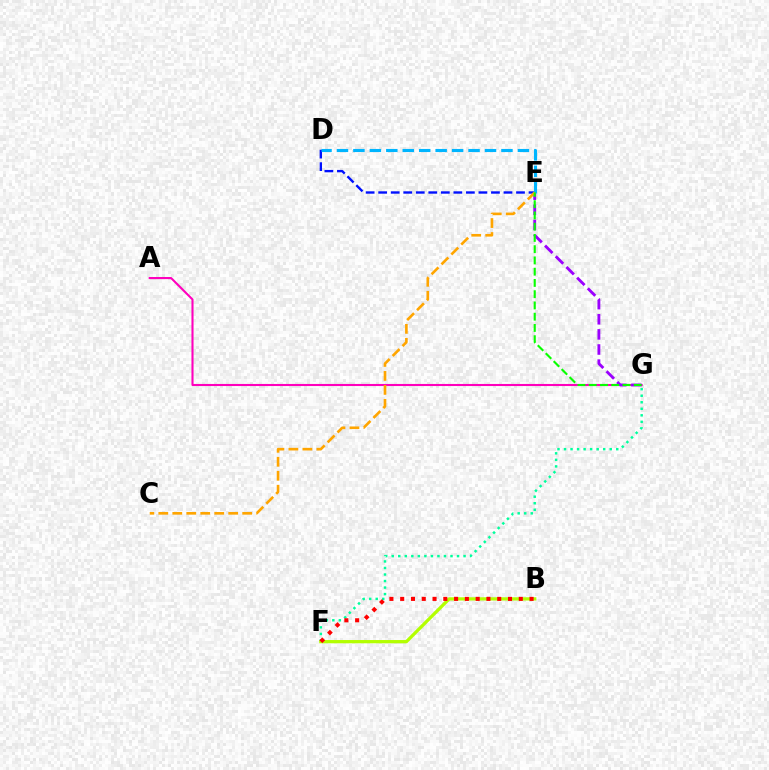{('A', 'G'): [{'color': '#ff00bd', 'line_style': 'solid', 'thickness': 1.5}], ('D', 'E'): [{'color': '#0010ff', 'line_style': 'dashed', 'thickness': 1.7}, {'color': '#00b5ff', 'line_style': 'dashed', 'thickness': 2.23}], ('E', 'G'): [{'color': '#9b00ff', 'line_style': 'dashed', 'thickness': 2.05}, {'color': '#08ff00', 'line_style': 'dashed', 'thickness': 1.53}], ('F', 'G'): [{'color': '#00ff9d', 'line_style': 'dotted', 'thickness': 1.77}], ('B', 'F'): [{'color': '#b3ff00', 'line_style': 'solid', 'thickness': 2.34}, {'color': '#ff0000', 'line_style': 'dotted', 'thickness': 2.93}], ('C', 'E'): [{'color': '#ffa500', 'line_style': 'dashed', 'thickness': 1.9}]}